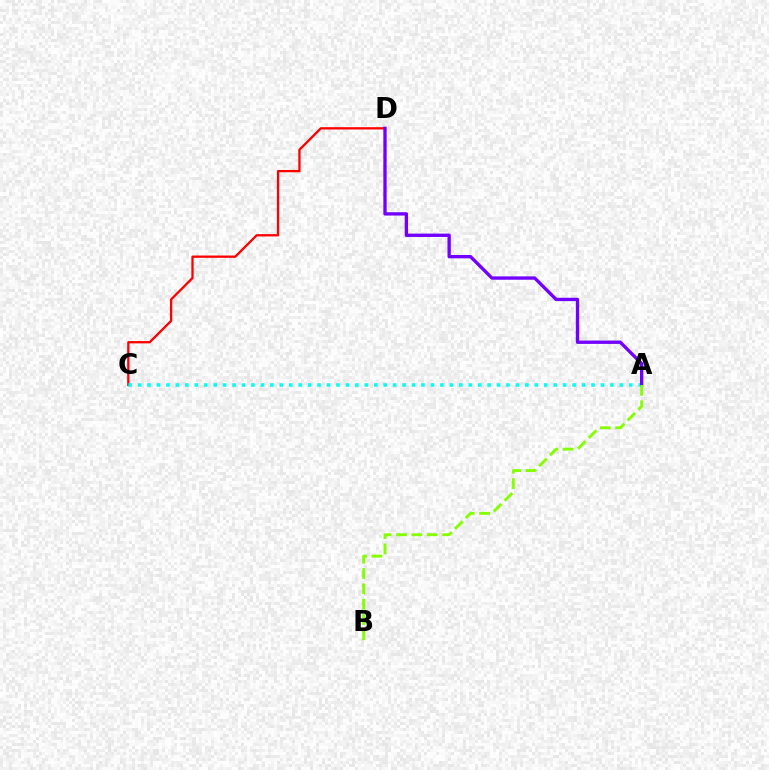{('C', 'D'): [{'color': '#ff0000', 'line_style': 'solid', 'thickness': 1.66}], ('A', 'C'): [{'color': '#00fff6', 'line_style': 'dotted', 'thickness': 2.57}], ('A', 'D'): [{'color': '#7200ff', 'line_style': 'solid', 'thickness': 2.4}], ('A', 'B'): [{'color': '#84ff00', 'line_style': 'dashed', 'thickness': 2.08}]}